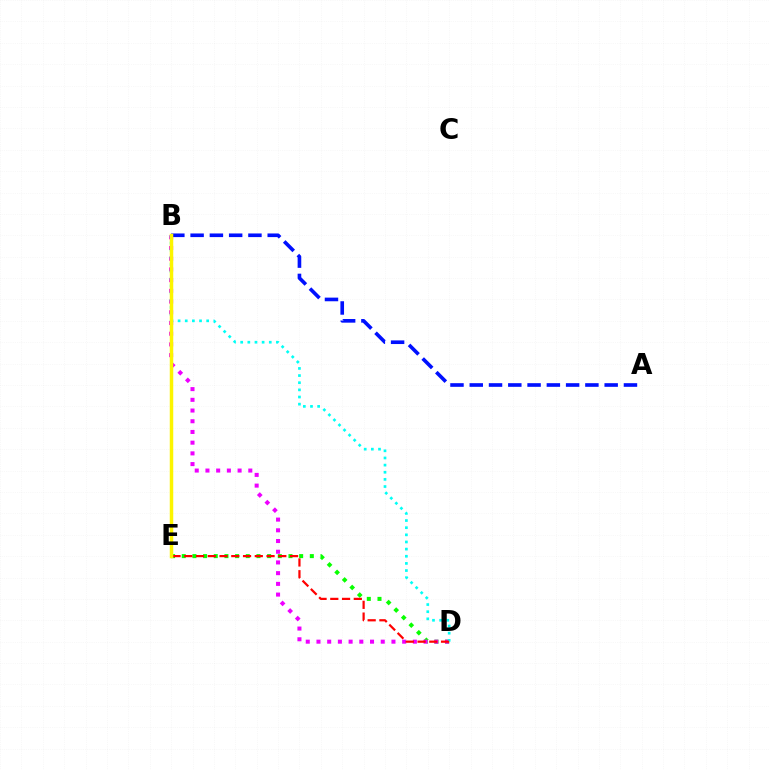{('D', 'E'): [{'color': '#08ff00', 'line_style': 'dotted', 'thickness': 2.9}, {'color': '#ff0000', 'line_style': 'dashed', 'thickness': 1.6}], ('B', 'D'): [{'color': '#ee00ff', 'line_style': 'dotted', 'thickness': 2.91}, {'color': '#00fff6', 'line_style': 'dotted', 'thickness': 1.94}], ('A', 'B'): [{'color': '#0010ff', 'line_style': 'dashed', 'thickness': 2.62}], ('B', 'E'): [{'color': '#fcf500', 'line_style': 'solid', 'thickness': 2.51}]}